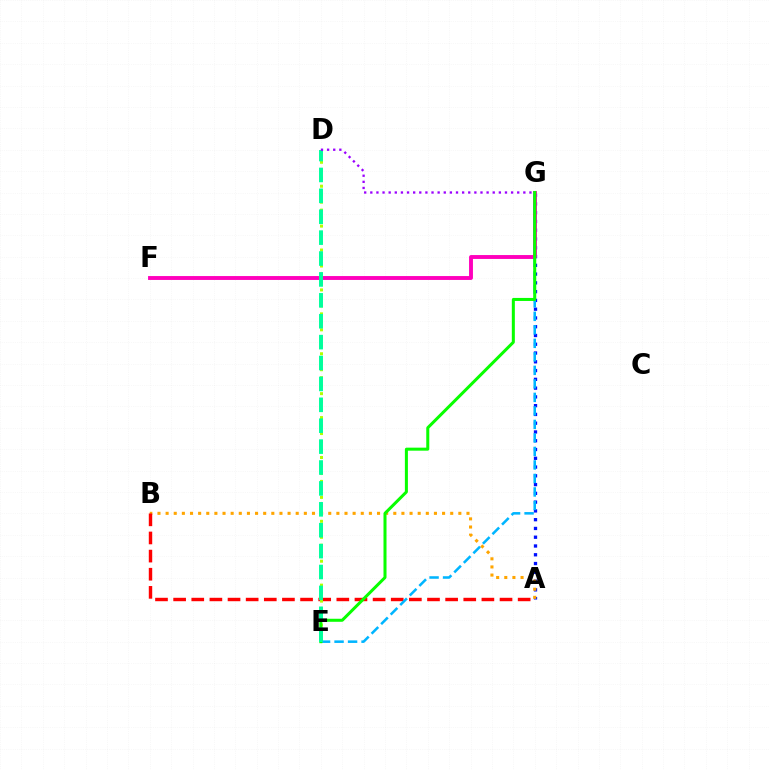{('A', 'G'): [{'color': '#0010ff', 'line_style': 'dotted', 'thickness': 2.38}], ('A', 'B'): [{'color': '#ffa500', 'line_style': 'dotted', 'thickness': 2.21}, {'color': '#ff0000', 'line_style': 'dashed', 'thickness': 2.46}], ('F', 'G'): [{'color': '#ff00bd', 'line_style': 'solid', 'thickness': 2.8}], ('D', 'E'): [{'color': '#b3ff00', 'line_style': 'dotted', 'thickness': 2.17}, {'color': '#00ff9d', 'line_style': 'dashed', 'thickness': 2.84}], ('E', 'G'): [{'color': '#00b5ff', 'line_style': 'dashed', 'thickness': 1.84}, {'color': '#08ff00', 'line_style': 'solid', 'thickness': 2.18}], ('D', 'G'): [{'color': '#9b00ff', 'line_style': 'dotted', 'thickness': 1.66}]}